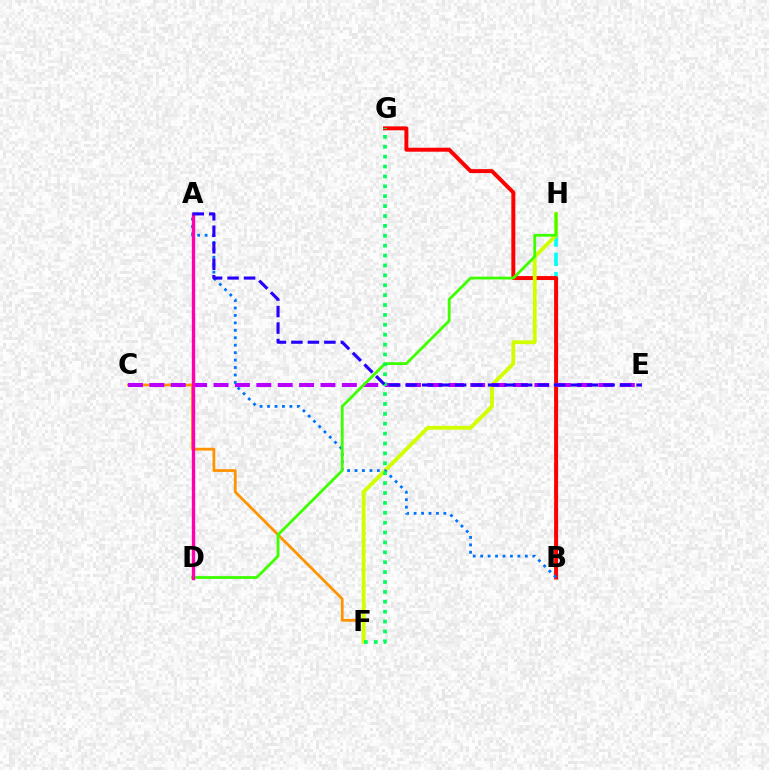{('B', 'H'): [{'color': '#00fff6', 'line_style': 'dashed', 'thickness': 2.62}], ('C', 'F'): [{'color': '#ff9400', 'line_style': 'solid', 'thickness': 2.01}], ('B', 'G'): [{'color': '#ff0000', 'line_style': 'solid', 'thickness': 2.85}], ('F', 'H'): [{'color': '#d1ff00', 'line_style': 'solid', 'thickness': 2.77}], ('C', 'E'): [{'color': '#b900ff', 'line_style': 'dashed', 'thickness': 2.91}], ('A', 'B'): [{'color': '#0074ff', 'line_style': 'dotted', 'thickness': 2.02}], ('D', 'H'): [{'color': '#3dff00', 'line_style': 'solid', 'thickness': 2.01}], ('F', 'G'): [{'color': '#00ff5c', 'line_style': 'dotted', 'thickness': 2.69}], ('A', 'D'): [{'color': '#ff00ac', 'line_style': 'solid', 'thickness': 2.4}], ('A', 'E'): [{'color': '#2500ff', 'line_style': 'dashed', 'thickness': 2.24}]}